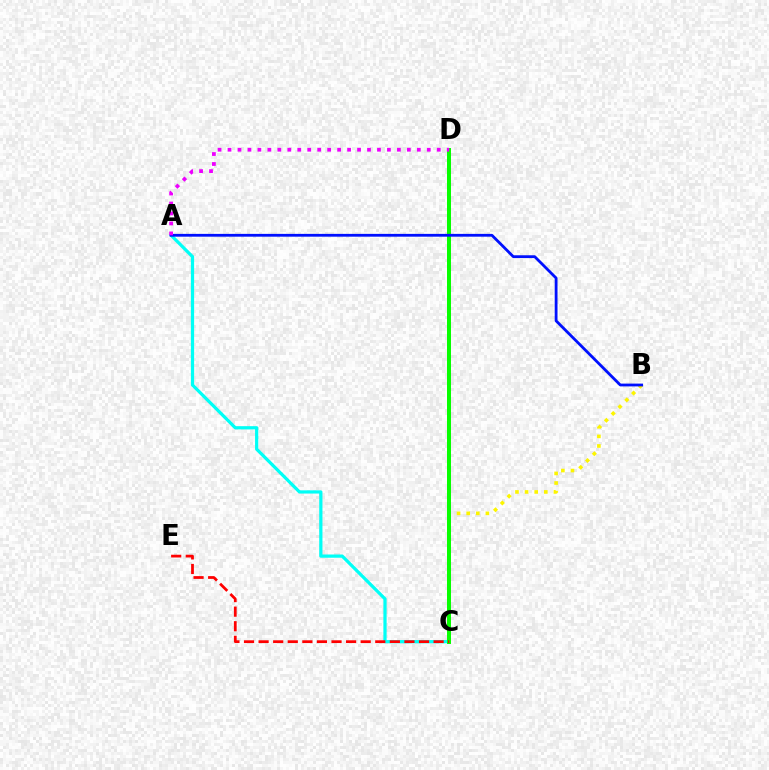{('A', 'C'): [{'color': '#00fff6', 'line_style': 'solid', 'thickness': 2.33}], ('B', 'C'): [{'color': '#fcf500', 'line_style': 'dotted', 'thickness': 2.61}], ('C', 'D'): [{'color': '#08ff00', 'line_style': 'solid', 'thickness': 2.87}], ('C', 'E'): [{'color': '#ff0000', 'line_style': 'dashed', 'thickness': 1.98}], ('A', 'B'): [{'color': '#0010ff', 'line_style': 'solid', 'thickness': 2.02}], ('A', 'D'): [{'color': '#ee00ff', 'line_style': 'dotted', 'thickness': 2.71}]}